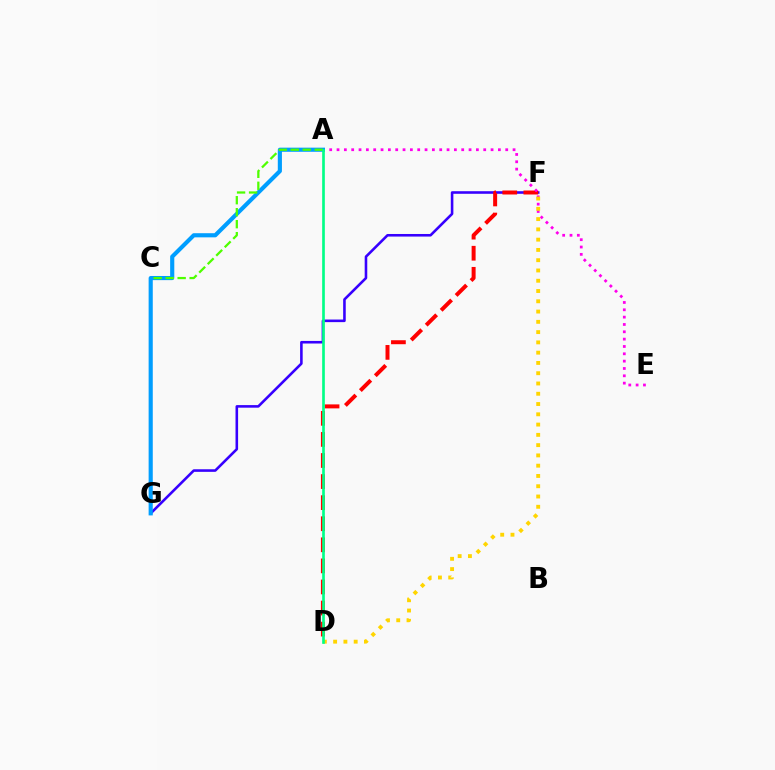{('F', 'G'): [{'color': '#3700ff', 'line_style': 'solid', 'thickness': 1.86}], ('D', 'F'): [{'color': '#ff0000', 'line_style': 'dashed', 'thickness': 2.86}, {'color': '#ffd500', 'line_style': 'dotted', 'thickness': 2.79}], ('A', 'E'): [{'color': '#ff00ed', 'line_style': 'dotted', 'thickness': 1.99}], ('A', 'G'): [{'color': '#009eff', 'line_style': 'solid', 'thickness': 2.98}], ('A', 'C'): [{'color': '#4fff00', 'line_style': 'dashed', 'thickness': 1.63}], ('A', 'D'): [{'color': '#00ff86', 'line_style': 'solid', 'thickness': 1.91}]}